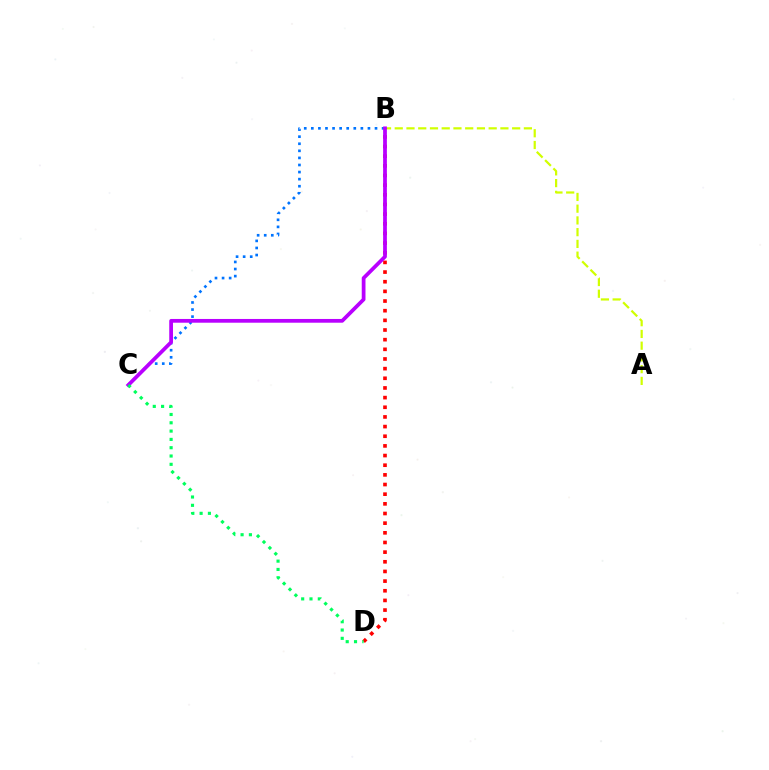{('A', 'B'): [{'color': '#d1ff00', 'line_style': 'dashed', 'thickness': 1.59}], ('B', 'D'): [{'color': '#ff0000', 'line_style': 'dotted', 'thickness': 2.62}], ('B', 'C'): [{'color': '#0074ff', 'line_style': 'dotted', 'thickness': 1.92}, {'color': '#b900ff', 'line_style': 'solid', 'thickness': 2.7}], ('C', 'D'): [{'color': '#00ff5c', 'line_style': 'dotted', 'thickness': 2.26}]}